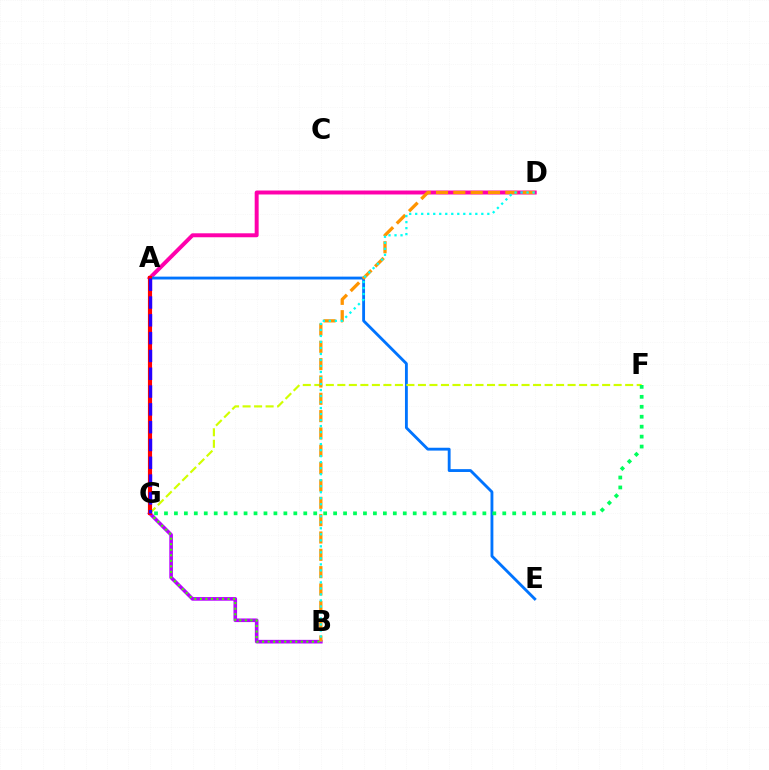{('B', 'G'): [{'color': '#b900ff', 'line_style': 'solid', 'thickness': 2.61}, {'color': '#3dff00', 'line_style': 'dotted', 'thickness': 1.5}], ('A', 'D'): [{'color': '#ff00ac', 'line_style': 'solid', 'thickness': 2.85}], ('A', 'E'): [{'color': '#0074ff', 'line_style': 'solid', 'thickness': 2.05}], ('F', 'G'): [{'color': '#d1ff00', 'line_style': 'dashed', 'thickness': 1.56}, {'color': '#00ff5c', 'line_style': 'dotted', 'thickness': 2.7}], ('B', 'D'): [{'color': '#ff9400', 'line_style': 'dashed', 'thickness': 2.35}, {'color': '#00fff6', 'line_style': 'dotted', 'thickness': 1.63}], ('A', 'G'): [{'color': '#ff0000', 'line_style': 'solid', 'thickness': 2.98}, {'color': '#2500ff', 'line_style': 'dashed', 'thickness': 2.42}]}